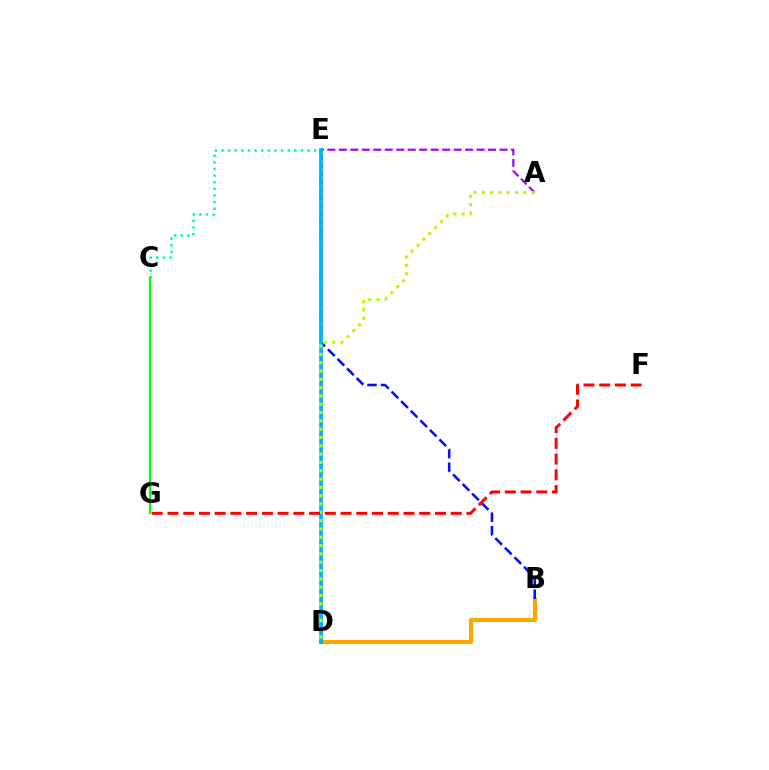{('B', 'D'): [{'color': '#ffa500', 'line_style': 'solid', 'thickness': 2.95}], ('C', 'E'): [{'color': '#00ff9d', 'line_style': 'dotted', 'thickness': 1.8}], ('D', 'E'): [{'color': '#ff00bd', 'line_style': 'dotted', 'thickness': 2.19}, {'color': '#00b5ff', 'line_style': 'solid', 'thickness': 2.67}], ('C', 'G'): [{'color': '#08ff00', 'line_style': 'solid', 'thickness': 1.62}], ('A', 'E'): [{'color': '#9b00ff', 'line_style': 'dashed', 'thickness': 1.56}], ('B', 'E'): [{'color': '#0010ff', 'line_style': 'dashed', 'thickness': 1.84}], ('A', 'D'): [{'color': '#b3ff00', 'line_style': 'dotted', 'thickness': 2.26}], ('F', 'G'): [{'color': '#ff0000', 'line_style': 'dashed', 'thickness': 2.14}]}